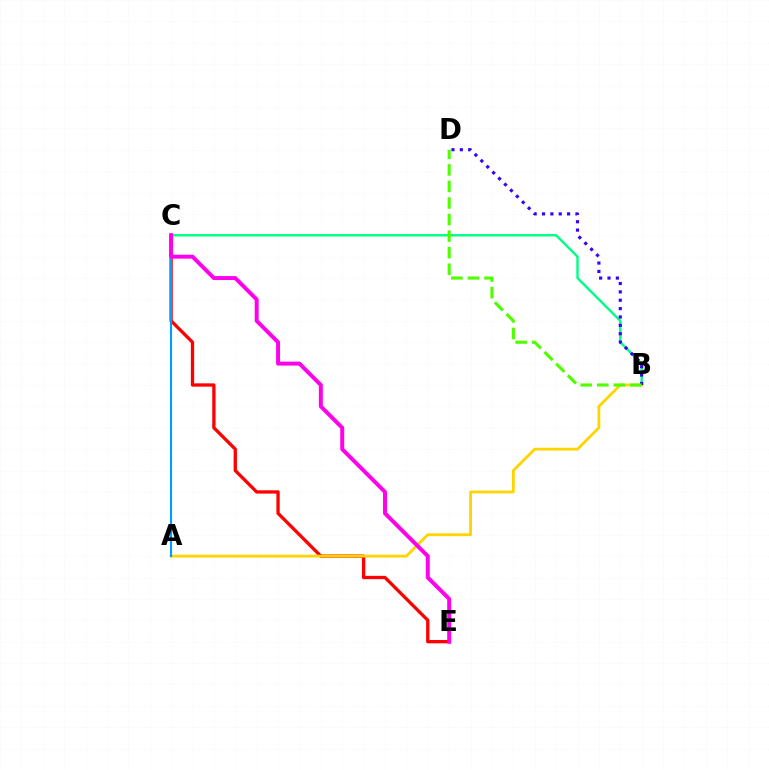{('C', 'E'): [{'color': '#ff0000', 'line_style': 'solid', 'thickness': 2.38}, {'color': '#ff00ed', 'line_style': 'solid', 'thickness': 2.85}], ('B', 'C'): [{'color': '#00ff86', 'line_style': 'solid', 'thickness': 1.74}], ('A', 'B'): [{'color': '#ffd500', 'line_style': 'solid', 'thickness': 2.04}], ('B', 'D'): [{'color': '#3700ff', 'line_style': 'dotted', 'thickness': 2.27}, {'color': '#4fff00', 'line_style': 'dashed', 'thickness': 2.25}], ('A', 'C'): [{'color': '#009eff', 'line_style': 'solid', 'thickness': 1.54}]}